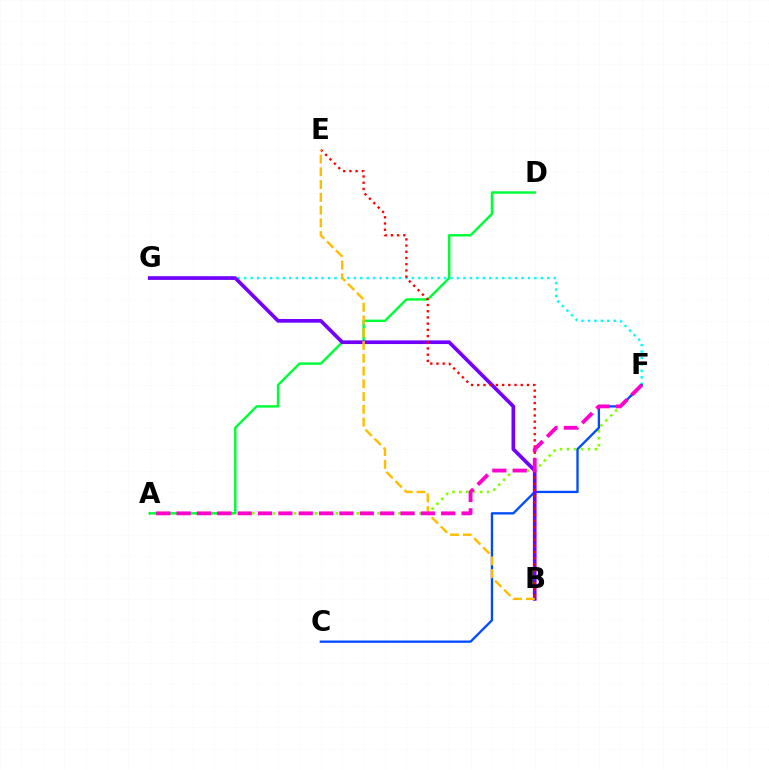{('A', 'F'): [{'color': '#84ff00', 'line_style': 'dotted', 'thickness': 1.89}, {'color': '#ff00cf', 'line_style': 'dashed', 'thickness': 2.76}], ('A', 'D'): [{'color': '#00ff39', 'line_style': 'solid', 'thickness': 1.76}], ('F', 'G'): [{'color': '#00fff6', 'line_style': 'dotted', 'thickness': 1.75}], ('C', 'F'): [{'color': '#004bff', 'line_style': 'solid', 'thickness': 1.66}], ('B', 'G'): [{'color': '#7200ff', 'line_style': 'solid', 'thickness': 2.65}], ('B', 'E'): [{'color': '#ff0000', 'line_style': 'dotted', 'thickness': 1.69}, {'color': '#ffbd00', 'line_style': 'dashed', 'thickness': 1.73}]}